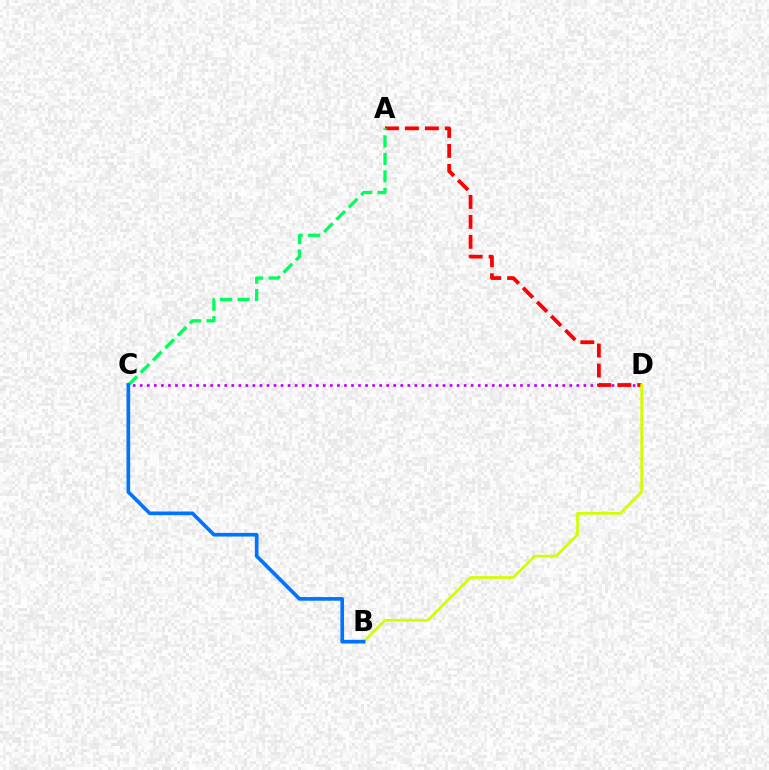{('C', 'D'): [{'color': '#b900ff', 'line_style': 'dotted', 'thickness': 1.91}], ('A', 'D'): [{'color': '#ff0000', 'line_style': 'dashed', 'thickness': 2.71}], ('B', 'D'): [{'color': '#d1ff00', 'line_style': 'solid', 'thickness': 1.96}], ('A', 'C'): [{'color': '#00ff5c', 'line_style': 'dashed', 'thickness': 2.37}], ('B', 'C'): [{'color': '#0074ff', 'line_style': 'solid', 'thickness': 2.64}]}